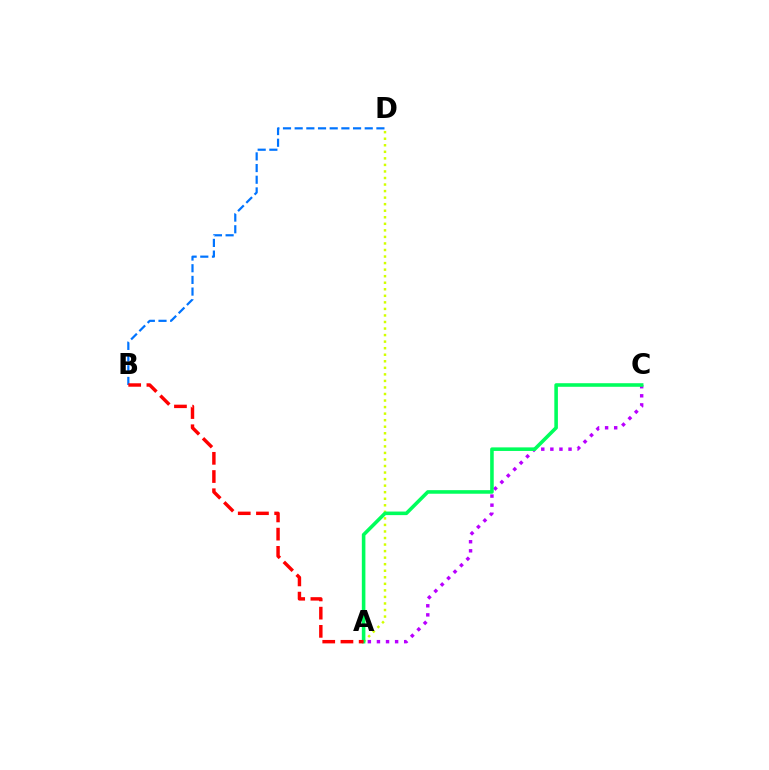{('A', 'D'): [{'color': '#d1ff00', 'line_style': 'dotted', 'thickness': 1.78}], ('B', 'D'): [{'color': '#0074ff', 'line_style': 'dashed', 'thickness': 1.59}], ('A', 'C'): [{'color': '#b900ff', 'line_style': 'dotted', 'thickness': 2.47}, {'color': '#00ff5c', 'line_style': 'solid', 'thickness': 2.57}], ('A', 'B'): [{'color': '#ff0000', 'line_style': 'dashed', 'thickness': 2.47}]}